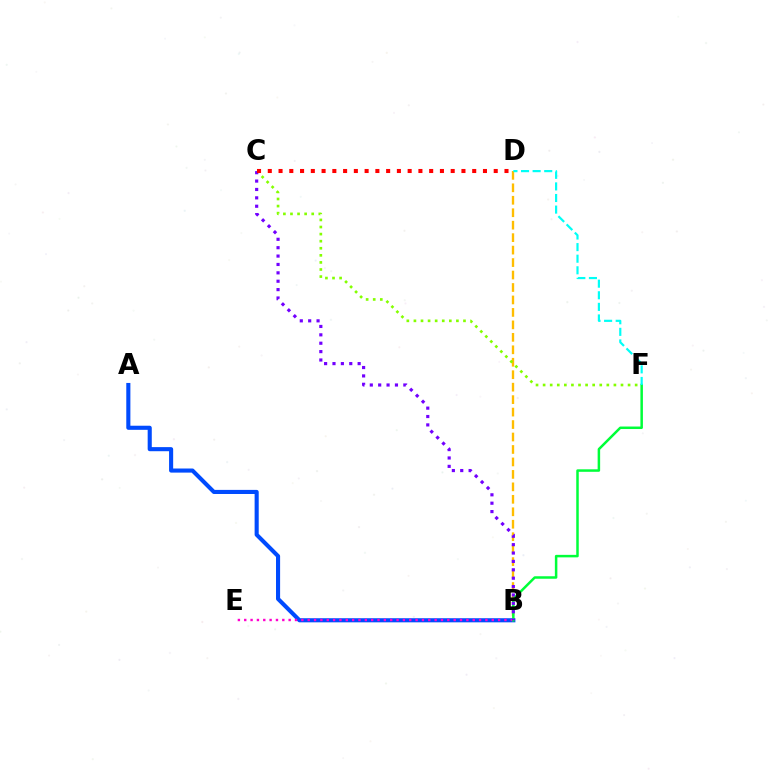{('B', 'D'): [{'color': '#ffbd00', 'line_style': 'dashed', 'thickness': 1.69}], ('A', 'B'): [{'color': '#004bff', 'line_style': 'solid', 'thickness': 2.95}], ('B', 'E'): [{'color': '#ff00cf', 'line_style': 'dotted', 'thickness': 1.72}], ('B', 'F'): [{'color': '#00ff39', 'line_style': 'solid', 'thickness': 1.8}], ('C', 'F'): [{'color': '#84ff00', 'line_style': 'dotted', 'thickness': 1.92}], ('B', 'C'): [{'color': '#7200ff', 'line_style': 'dotted', 'thickness': 2.28}], ('C', 'D'): [{'color': '#ff0000', 'line_style': 'dotted', 'thickness': 2.92}], ('D', 'F'): [{'color': '#00fff6', 'line_style': 'dashed', 'thickness': 1.57}]}